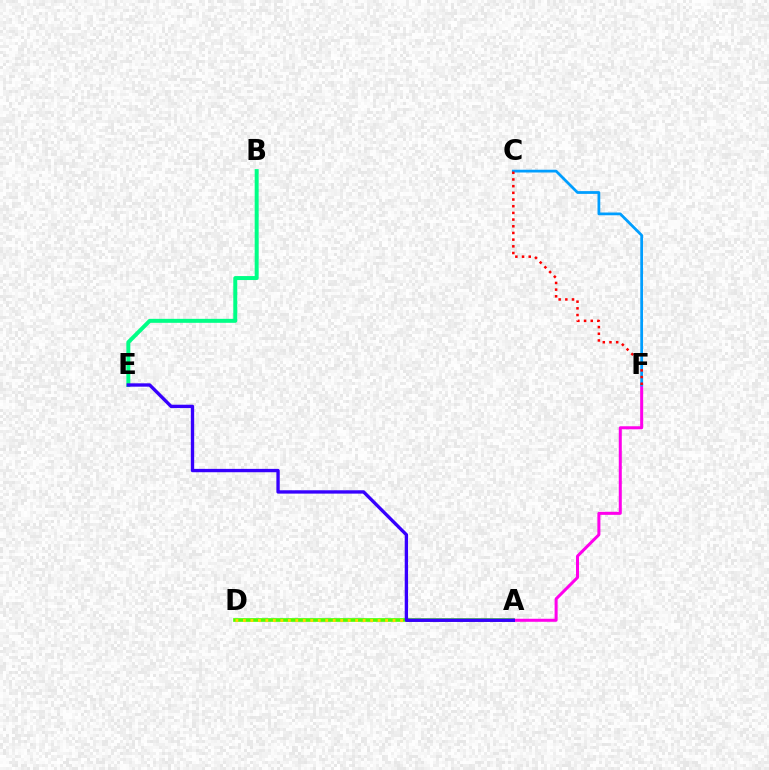{('B', 'E'): [{'color': '#00ff86', 'line_style': 'solid', 'thickness': 2.86}], ('A', 'D'): [{'color': '#4fff00', 'line_style': 'solid', 'thickness': 2.64}, {'color': '#ffd500', 'line_style': 'dotted', 'thickness': 2.03}], ('A', 'F'): [{'color': '#ff00ed', 'line_style': 'solid', 'thickness': 2.18}], ('A', 'E'): [{'color': '#3700ff', 'line_style': 'solid', 'thickness': 2.41}], ('C', 'F'): [{'color': '#009eff', 'line_style': 'solid', 'thickness': 1.99}, {'color': '#ff0000', 'line_style': 'dotted', 'thickness': 1.82}]}